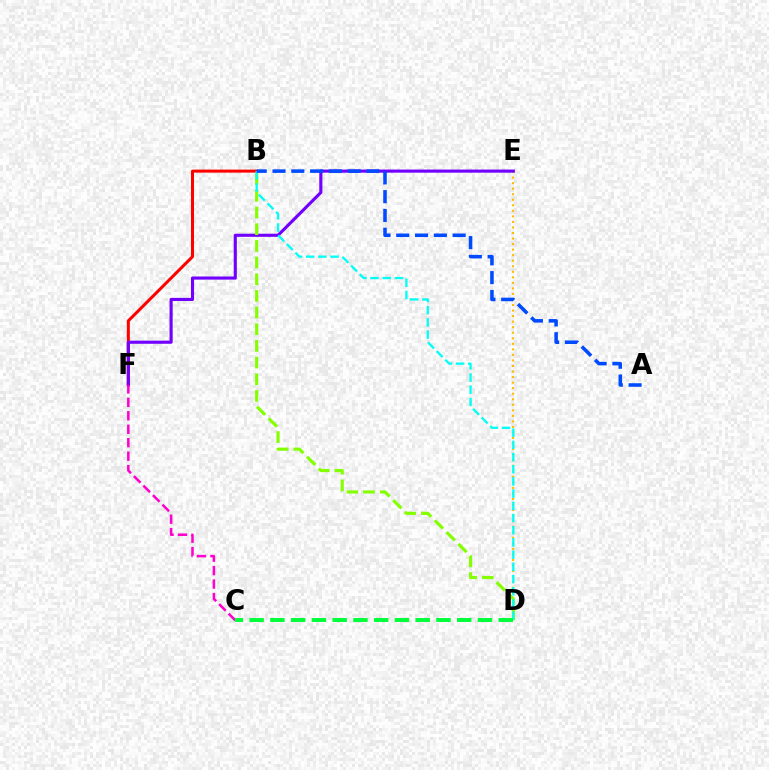{('B', 'F'): [{'color': '#ff0000', 'line_style': 'solid', 'thickness': 2.18}], ('D', 'E'): [{'color': '#ffbd00', 'line_style': 'dotted', 'thickness': 1.51}], ('E', 'F'): [{'color': '#7200ff', 'line_style': 'solid', 'thickness': 2.25}], ('C', 'F'): [{'color': '#ff00cf', 'line_style': 'dashed', 'thickness': 1.83}], ('B', 'D'): [{'color': '#84ff00', 'line_style': 'dashed', 'thickness': 2.26}, {'color': '#00fff6', 'line_style': 'dashed', 'thickness': 1.66}], ('C', 'D'): [{'color': '#00ff39', 'line_style': 'dashed', 'thickness': 2.82}], ('A', 'B'): [{'color': '#004bff', 'line_style': 'dashed', 'thickness': 2.55}]}